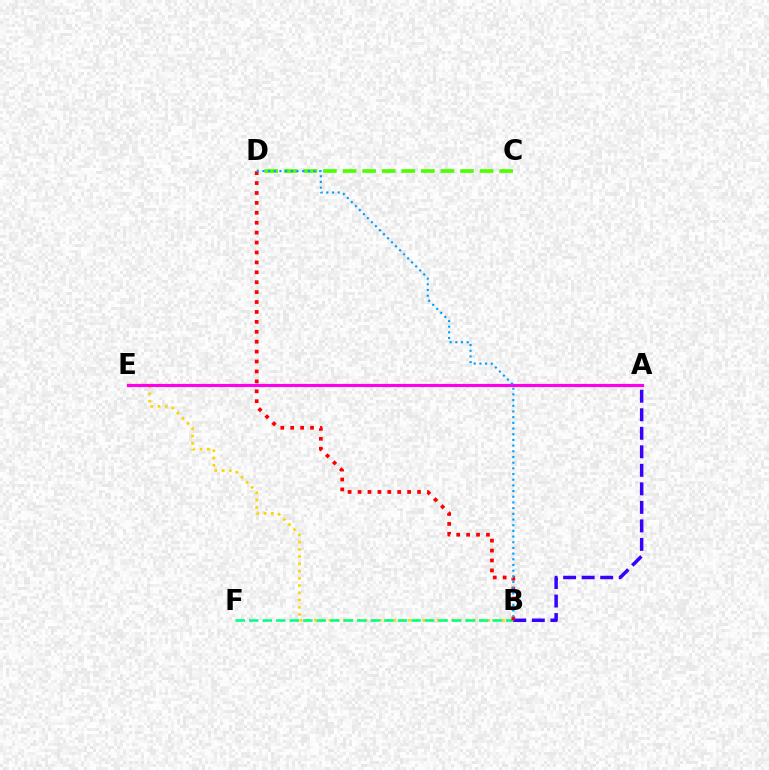{('B', 'E'): [{'color': '#ffd500', 'line_style': 'dotted', 'thickness': 1.97}], ('B', 'F'): [{'color': '#00ff86', 'line_style': 'dashed', 'thickness': 1.84}], ('A', 'B'): [{'color': '#3700ff', 'line_style': 'dashed', 'thickness': 2.52}], ('C', 'D'): [{'color': '#4fff00', 'line_style': 'dashed', 'thickness': 2.66}], ('B', 'D'): [{'color': '#ff0000', 'line_style': 'dotted', 'thickness': 2.69}, {'color': '#009eff', 'line_style': 'dotted', 'thickness': 1.54}], ('A', 'E'): [{'color': '#ff00ed', 'line_style': 'solid', 'thickness': 2.26}]}